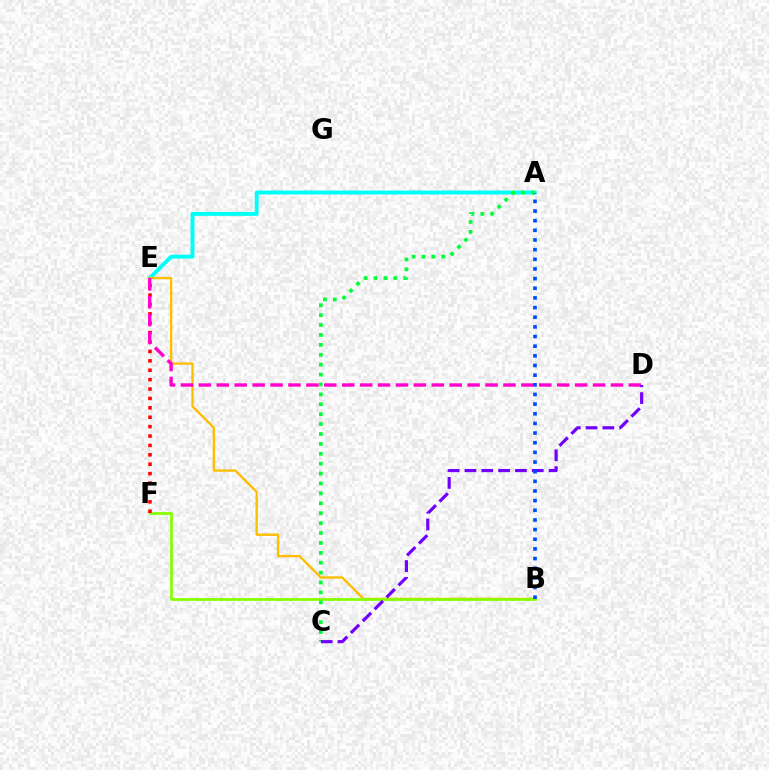{('A', 'E'): [{'color': '#00fff6', 'line_style': 'solid', 'thickness': 2.83}], ('B', 'E'): [{'color': '#ffbd00', 'line_style': 'solid', 'thickness': 1.69}], ('B', 'F'): [{'color': '#84ff00', 'line_style': 'solid', 'thickness': 1.96}], ('E', 'F'): [{'color': '#ff0000', 'line_style': 'dotted', 'thickness': 2.55}], ('D', 'E'): [{'color': '#ff00cf', 'line_style': 'dashed', 'thickness': 2.43}], ('A', 'C'): [{'color': '#00ff39', 'line_style': 'dotted', 'thickness': 2.69}], ('C', 'D'): [{'color': '#7200ff', 'line_style': 'dashed', 'thickness': 2.28}], ('A', 'B'): [{'color': '#004bff', 'line_style': 'dotted', 'thickness': 2.62}]}